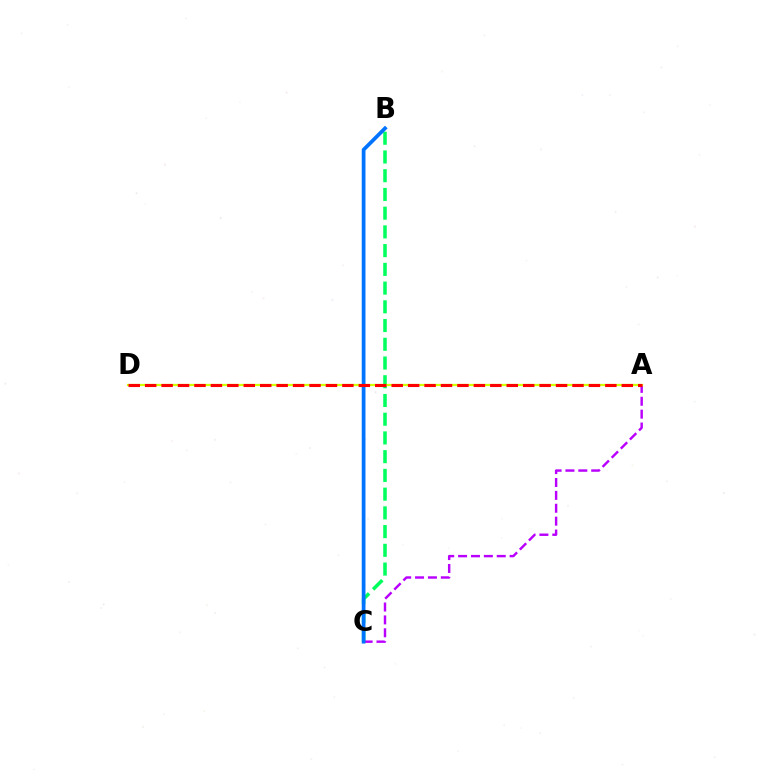{('B', 'C'): [{'color': '#00ff5c', 'line_style': 'dashed', 'thickness': 2.54}, {'color': '#0074ff', 'line_style': 'solid', 'thickness': 2.69}], ('A', 'C'): [{'color': '#b900ff', 'line_style': 'dashed', 'thickness': 1.75}], ('A', 'D'): [{'color': '#d1ff00', 'line_style': 'solid', 'thickness': 1.61}, {'color': '#ff0000', 'line_style': 'dashed', 'thickness': 2.23}]}